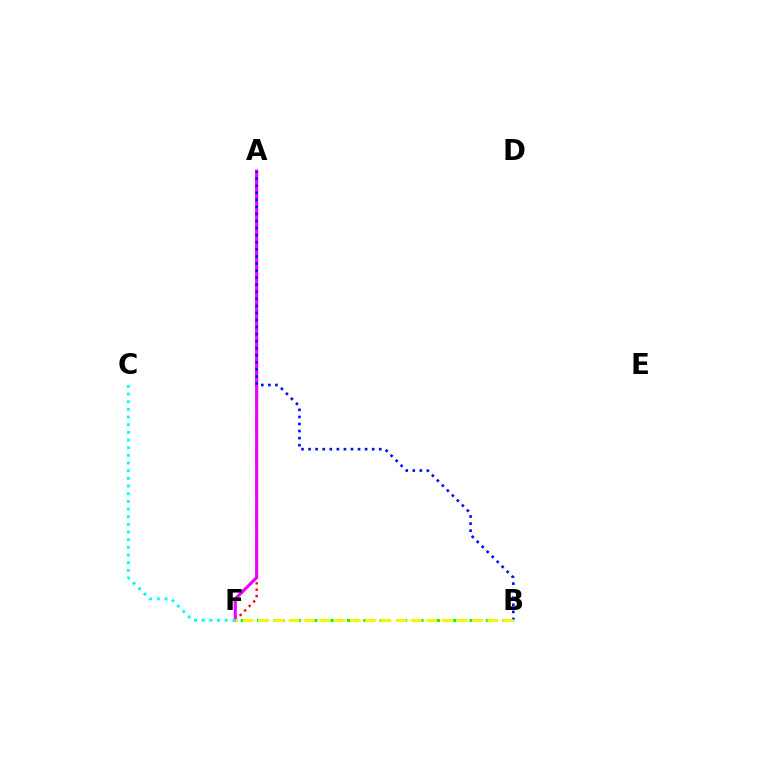{('A', 'F'): [{'color': '#ff0000', 'line_style': 'dotted', 'thickness': 1.73}, {'color': '#ee00ff', 'line_style': 'solid', 'thickness': 2.25}], ('A', 'B'): [{'color': '#0010ff', 'line_style': 'dotted', 'thickness': 1.92}], ('B', 'F'): [{'color': '#08ff00', 'line_style': 'dotted', 'thickness': 2.22}, {'color': '#fcf500', 'line_style': 'dashed', 'thickness': 2.08}], ('C', 'F'): [{'color': '#00fff6', 'line_style': 'dotted', 'thickness': 2.08}]}